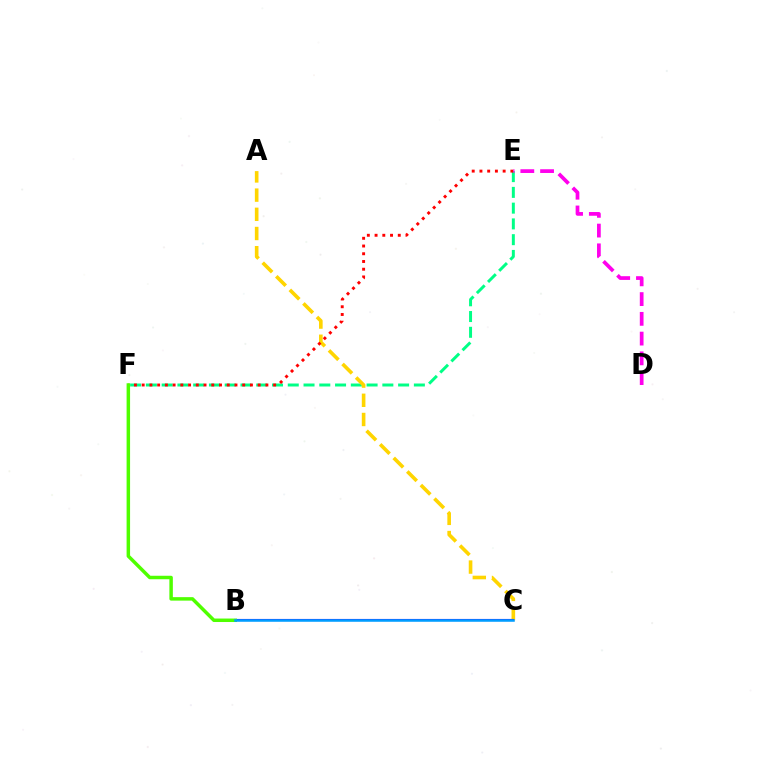{('E', 'F'): [{'color': '#00ff86', 'line_style': 'dashed', 'thickness': 2.14}, {'color': '#ff0000', 'line_style': 'dotted', 'thickness': 2.1}], ('A', 'C'): [{'color': '#ffd500', 'line_style': 'dashed', 'thickness': 2.61}], ('B', 'C'): [{'color': '#3700ff', 'line_style': 'solid', 'thickness': 1.53}, {'color': '#009eff', 'line_style': 'solid', 'thickness': 1.81}], ('B', 'F'): [{'color': '#4fff00', 'line_style': 'solid', 'thickness': 2.5}], ('D', 'E'): [{'color': '#ff00ed', 'line_style': 'dashed', 'thickness': 2.68}]}